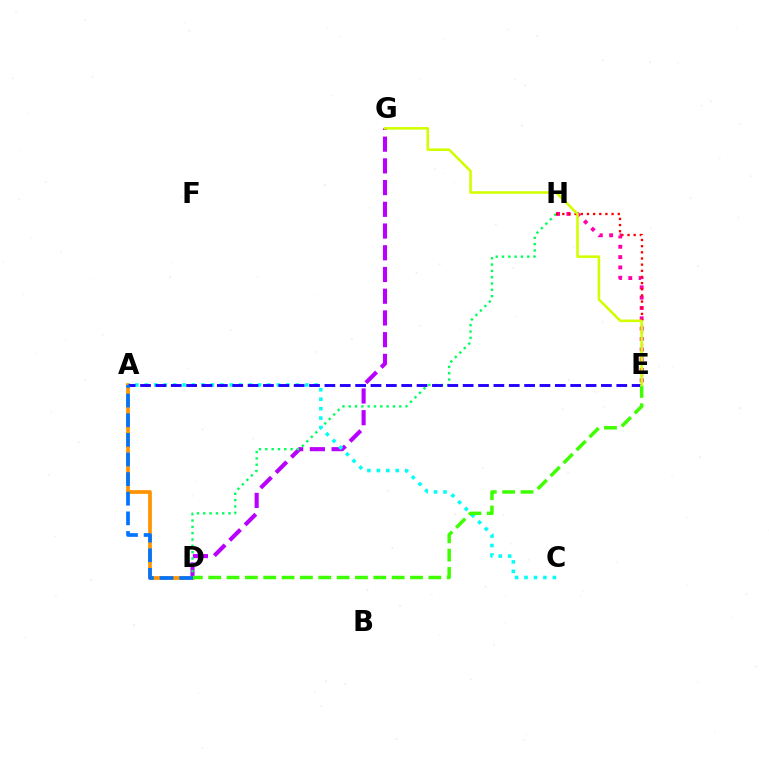{('D', 'G'): [{'color': '#b900ff', 'line_style': 'dashed', 'thickness': 2.95}], ('D', 'H'): [{'color': '#00ff5c', 'line_style': 'dotted', 'thickness': 1.72}], ('A', 'D'): [{'color': '#ff9400', 'line_style': 'solid', 'thickness': 2.68}, {'color': '#0074ff', 'line_style': 'dashed', 'thickness': 2.67}], ('E', 'H'): [{'color': '#ff00ac', 'line_style': 'dotted', 'thickness': 2.8}, {'color': '#ff0000', 'line_style': 'dotted', 'thickness': 1.67}], ('A', 'C'): [{'color': '#00fff6', 'line_style': 'dotted', 'thickness': 2.56}], ('A', 'E'): [{'color': '#2500ff', 'line_style': 'dashed', 'thickness': 2.09}], ('D', 'E'): [{'color': '#3dff00', 'line_style': 'dashed', 'thickness': 2.49}], ('E', 'G'): [{'color': '#d1ff00', 'line_style': 'solid', 'thickness': 1.86}]}